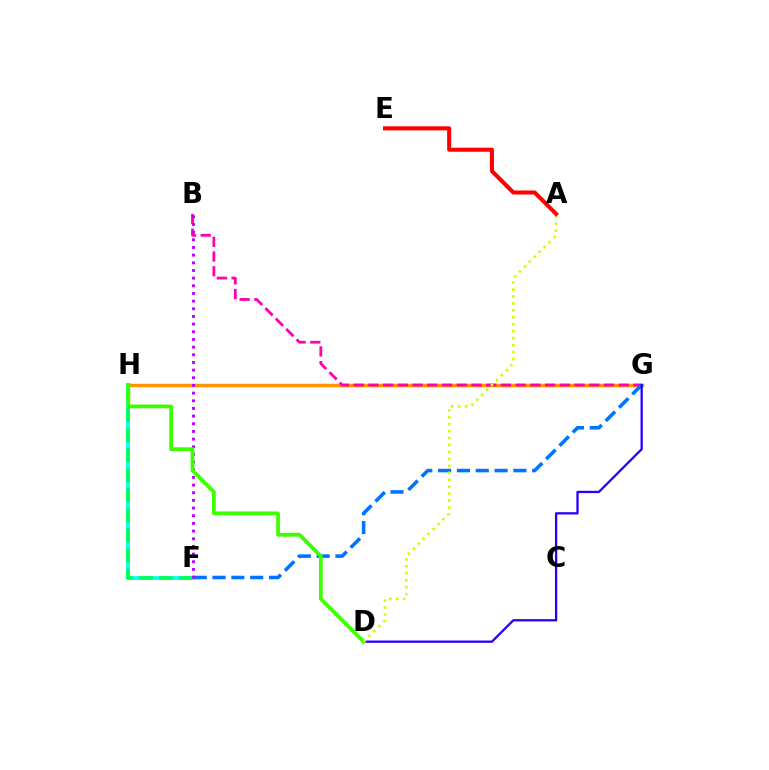{('G', 'H'): [{'color': '#ff9400', 'line_style': 'solid', 'thickness': 2.51}], ('B', 'G'): [{'color': '#ff00ac', 'line_style': 'dashed', 'thickness': 2.0}], ('F', 'H'): [{'color': '#00fff6', 'line_style': 'solid', 'thickness': 2.7}, {'color': '#00ff5c', 'line_style': 'dashed', 'thickness': 2.73}], ('F', 'G'): [{'color': '#0074ff', 'line_style': 'dashed', 'thickness': 2.56}], ('D', 'G'): [{'color': '#2500ff', 'line_style': 'solid', 'thickness': 1.65}], ('B', 'F'): [{'color': '#b900ff', 'line_style': 'dotted', 'thickness': 2.08}], ('D', 'H'): [{'color': '#3dff00', 'line_style': 'solid', 'thickness': 2.71}], ('A', 'D'): [{'color': '#d1ff00', 'line_style': 'dotted', 'thickness': 1.89}], ('A', 'E'): [{'color': '#ff0000', 'line_style': 'solid', 'thickness': 2.93}]}